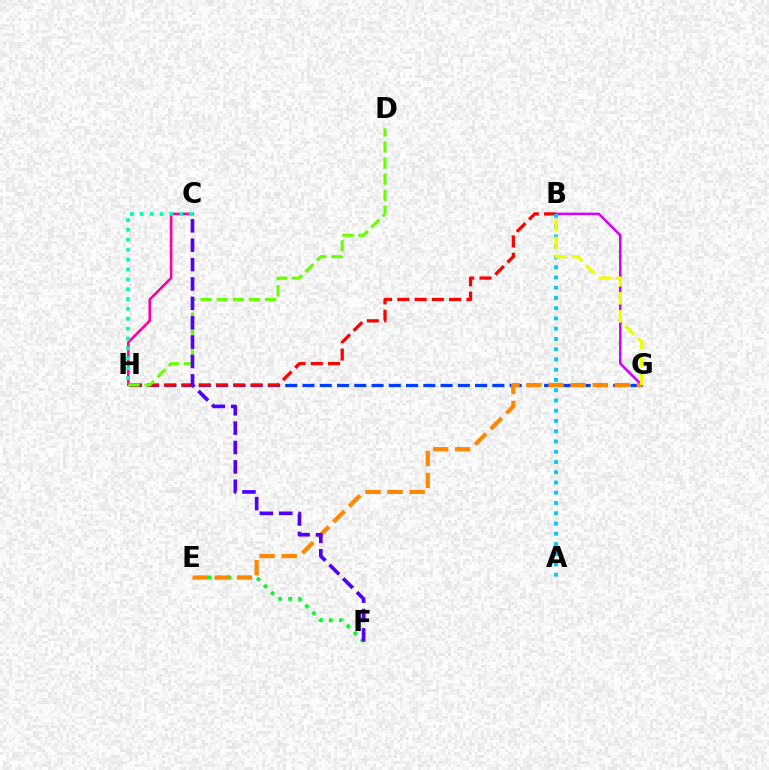{('C', 'H'): [{'color': '#ff00a0', 'line_style': 'solid', 'thickness': 1.87}, {'color': '#00ffaf', 'line_style': 'dotted', 'thickness': 2.68}], ('G', 'H'): [{'color': '#003fff', 'line_style': 'dashed', 'thickness': 2.35}], ('B', 'H'): [{'color': '#ff0000', 'line_style': 'dashed', 'thickness': 2.35}], ('E', 'F'): [{'color': '#00ff27', 'line_style': 'dotted', 'thickness': 2.7}], ('B', 'G'): [{'color': '#d600ff', 'line_style': 'solid', 'thickness': 1.84}, {'color': '#eeff00', 'line_style': 'dashed', 'thickness': 2.43}], ('E', 'G'): [{'color': '#ff8800', 'line_style': 'dashed', 'thickness': 3.0}], ('A', 'B'): [{'color': '#00c7ff', 'line_style': 'dotted', 'thickness': 2.79}], ('D', 'H'): [{'color': '#66ff00', 'line_style': 'dashed', 'thickness': 2.19}], ('C', 'F'): [{'color': '#4f00ff', 'line_style': 'dashed', 'thickness': 2.63}]}